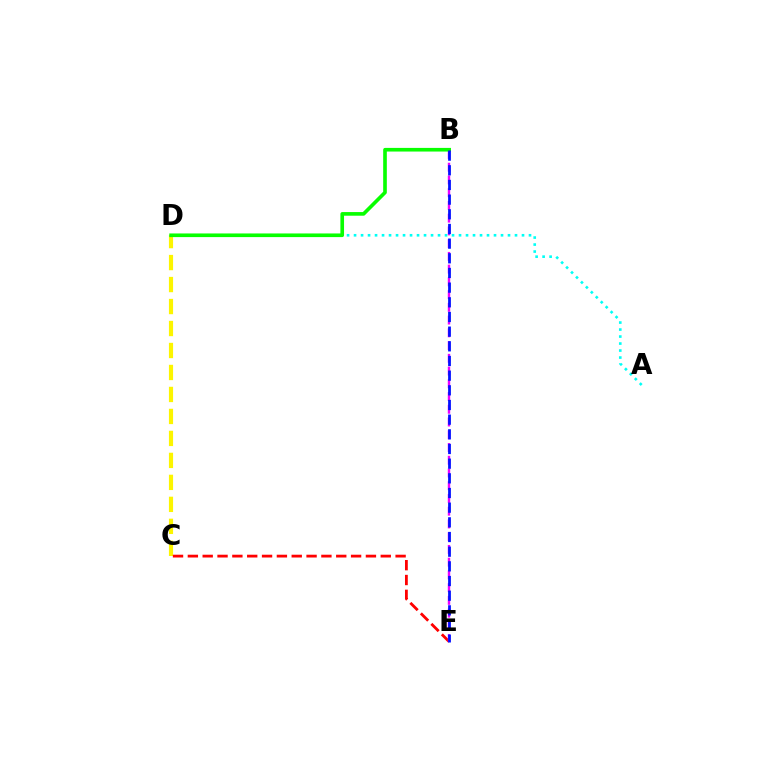{('C', 'D'): [{'color': '#fcf500', 'line_style': 'dashed', 'thickness': 2.99}], ('A', 'D'): [{'color': '#00fff6', 'line_style': 'dotted', 'thickness': 1.9}], ('C', 'E'): [{'color': '#ff0000', 'line_style': 'dashed', 'thickness': 2.02}], ('B', 'E'): [{'color': '#ee00ff', 'line_style': 'dashed', 'thickness': 1.73}, {'color': '#0010ff', 'line_style': 'dashed', 'thickness': 1.99}], ('B', 'D'): [{'color': '#08ff00', 'line_style': 'solid', 'thickness': 2.62}]}